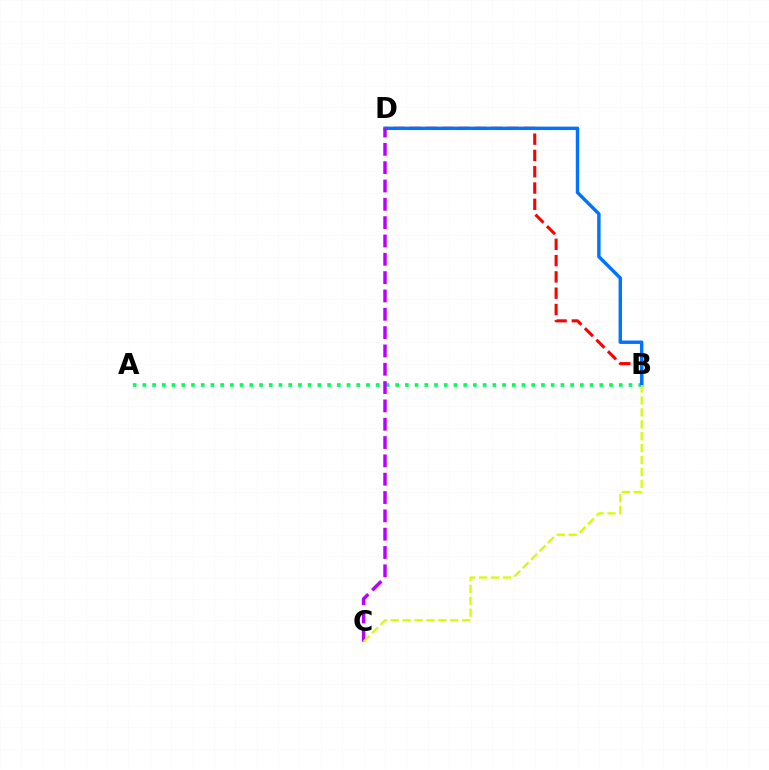{('A', 'B'): [{'color': '#00ff5c', 'line_style': 'dotted', 'thickness': 2.64}], ('B', 'D'): [{'color': '#ff0000', 'line_style': 'dashed', 'thickness': 2.21}, {'color': '#0074ff', 'line_style': 'solid', 'thickness': 2.47}], ('C', 'D'): [{'color': '#b900ff', 'line_style': 'dashed', 'thickness': 2.49}], ('B', 'C'): [{'color': '#d1ff00', 'line_style': 'dashed', 'thickness': 1.62}]}